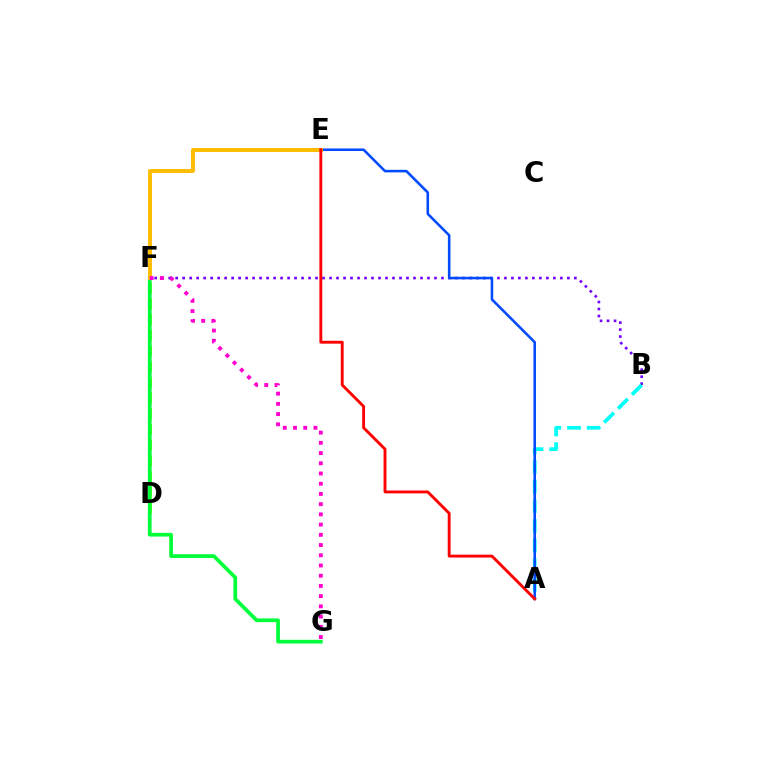{('D', 'F'): [{'color': '#84ff00', 'line_style': 'dashed', 'thickness': 2.13}], ('F', 'G'): [{'color': '#00ff39', 'line_style': 'solid', 'thickness': 2.67}, {'color': '#ff00cf', 'line_style': 'dotted', 'thickness': 2.78}], ('B', 'F'): [{'color': '#7200ff', 'line_style': 'dotted', 'thickness': 1.9}], ('A', 'B'): [{'color': '#00fff6', 'line_style': 'dashed', 'thickness': 2.67}], ('A', 'E'): [{'color': '#004bff', 'line_style': 'solid', 'thickness': 1.85}, {'color': '#ff0000', 'line_style': 'solid', 'thickness': 2.08}], ('E', 'F'): [{'color': '#ffbd00', 'line_style': 'solid', 'thickness': 2.84}]}